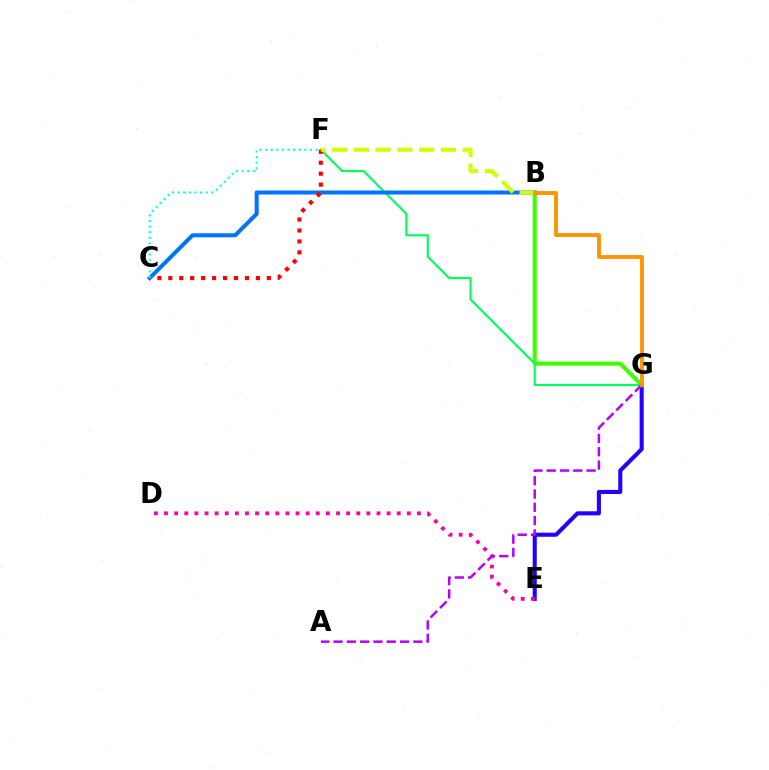{('E', 'G'): [{'color': '#2500ff', 'line_style': 'solid', 'thickness': 2.94}], ('B', 'G'): [{'color': '#3dff00', 'line_style': 'solid', 'thickness': 2.93}, {'color': '#ff9400', 'line_style': 'solid', 'thickness': 2.76}], ('F', 'G'): [{'color': '#00ff5c', 'line_style': 'solid', 'thickness': 1.54}], ('B', 'C'): [{'color': '#0074ff', 'line_style': 'solid', 'thickness': 2.89}], ('C', 'F'): [{'color': '#ff0000', 'line_style': 'dotted', 'thickness': 2.97}, {'color': '#00fff6', 'line_style': 'dotted', 'thickness': 1.52}], ('D', 'E'): [{'color': '#ff00ac', 'line_style': 'dotted', 'thickness': 2.75}], ('B', 'F'): [{'color': '#d1ff00', 'line_style': 'dashed', 'thickness': 2.96}], ('A', 'G'): [{'color': '#b900ff', 'line_style': 'dashed', 'thickness': 1.81}]}